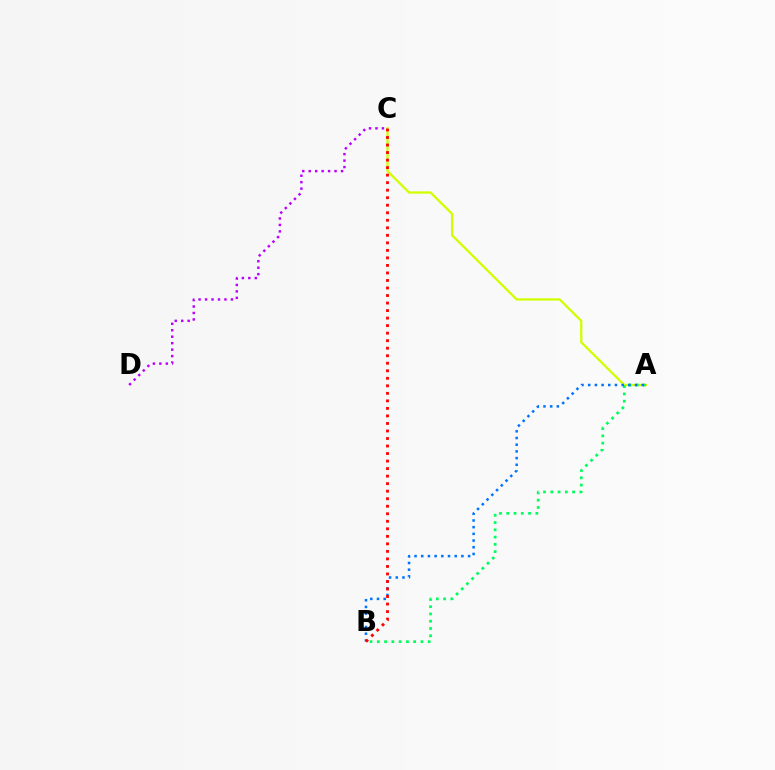{('A', 'C'): [{'color': '#d1ff00', 'line_style': 'solid', 'thickness': 1.65}], ('A', 'B'): [{'color': '#00ff5c', 'line_style': 'dotted', 'thickness': 1.98}, {'color': '#0074ff', 'line_style': 'dotted', 'thickness': 1.82}], ('B', 'C'): [{'color': '#ff0000', 'line_style': 'dotted', 'thickness': 2.04}], ('C', 'D'): [{'color': '#b900ff', 'line_style': 'dotted', 'thickness': 1.76}]}